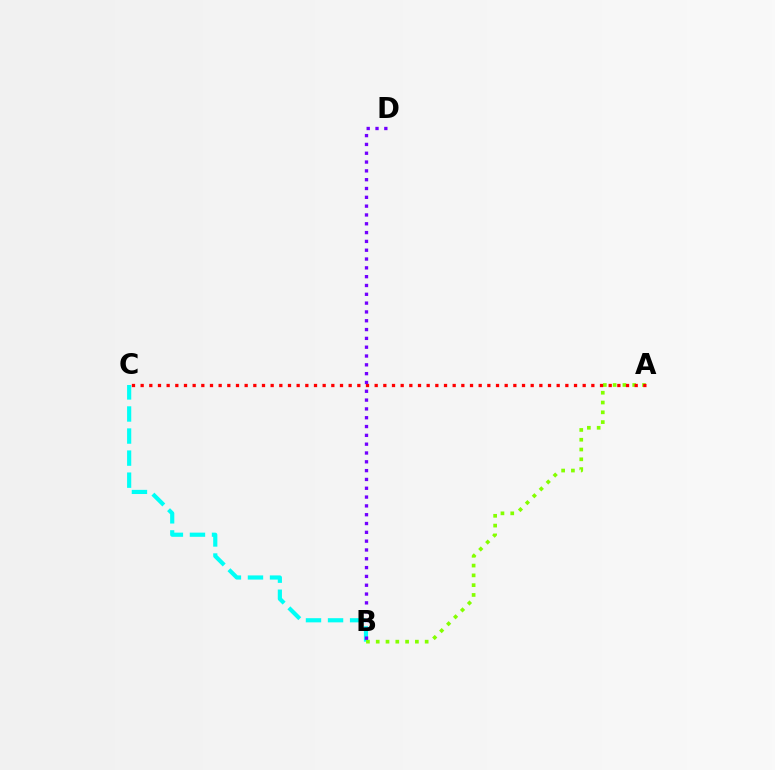{('B', 'C'): [{'color': '#00fff6', 'line_style': 'dashed', 'thickness': 3.0}], ('A', 'B'): [{'color': '#84ff00', 'line_style': 'dotted', 'thickness': 2.66}], ('A', 'C'): [{'color': '#ff0000', 'line_style': 'dotted', 'thickness': 2.35}], ('B', 'D'): [{'color': '#7200ff', 'line_style': 'dotted', 'thickness': 2.4}]}